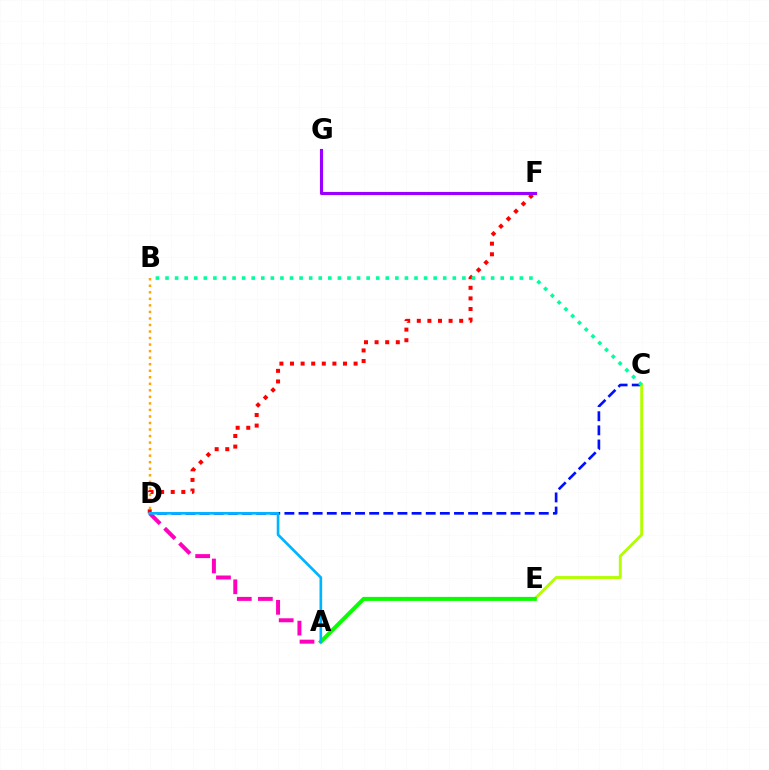{('B', 'D'): [{'color': '#ffa500', 'line_style': 'dotted', 'thickness': 1.78}], ('C', 'D'): [{'color': '#0010ff', 'line_style': 'dashed', 'thickness': 1.92}], ('D', 'F'): [{'color': '#ff0000', 'line_style': 'dotted', 'thickness': 2.88}], ('A', 'D'): [{'color': '#ff00bd', 'line_style': 'dashed', 'thickness': 2.87}, {'color': '#00b5ff', 'line_style': 'solid', 'thickness': 1.92}], ('C', 'E'): [{'color': '#b3ff00', 'line_style': 'solid', 'thickness': 2.08}], ('A', 'E'): [{'color': '#08ff00', 'line_style': 'solid', 'thickness': 2.89}], ('B', 'C'): [{'color': '#00ff9d', 'line_style': 'dotted', 'thickness': 2.6}], ('F', 'G'): [{'color': '#9b00ff', 'line_style': 'solid', 'thickness': 2.25}]}